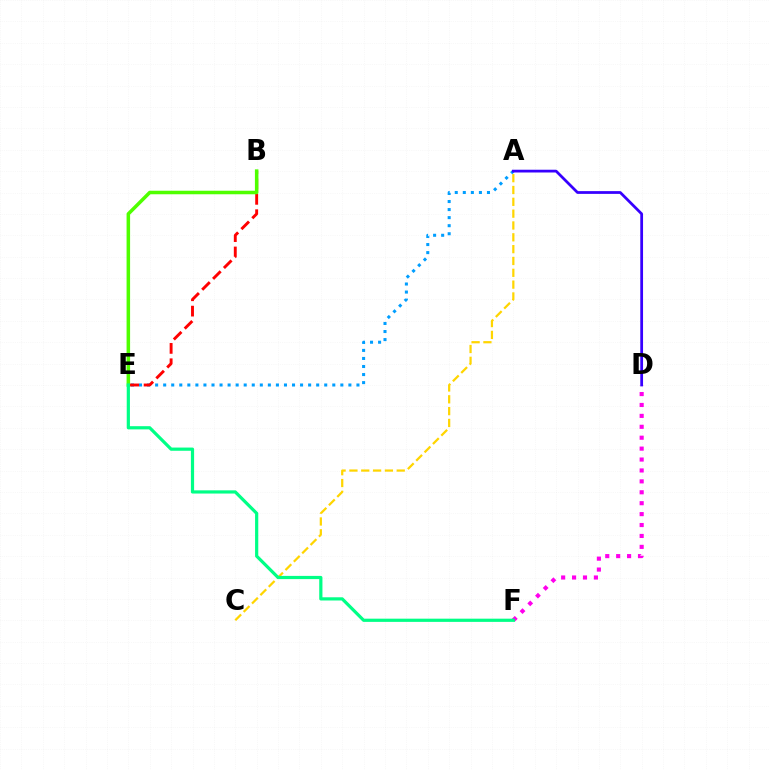{('A', 'C'): [{'color': '#ffd500', 'line_style': 'dashed', 'thickness': 1.61}], ('D', 'F'): [{'color': '#ff00ed', 'line_style': 'dotted', 'thickness': 2.97}], ('A', 'E'): [{'color': '#009eff', 'line_style': 'dotted', 'thickness': 2.19}], ('A', 'D'): [{'color': '#3700ff', 'line_style': 'solid', 'thickness': 1.99}], ('B', 'E'): [{'color': '#ff0000', 'line_style': 'dashed', 'thickness': 2.09}, {'color': '#4fff00', 'line_style': 'solid', 'thickness': 2.54}], ('E', 'F'): [{'color': '#00ff86', 'line_style': 'solid', 'thickness': 2.31}]}